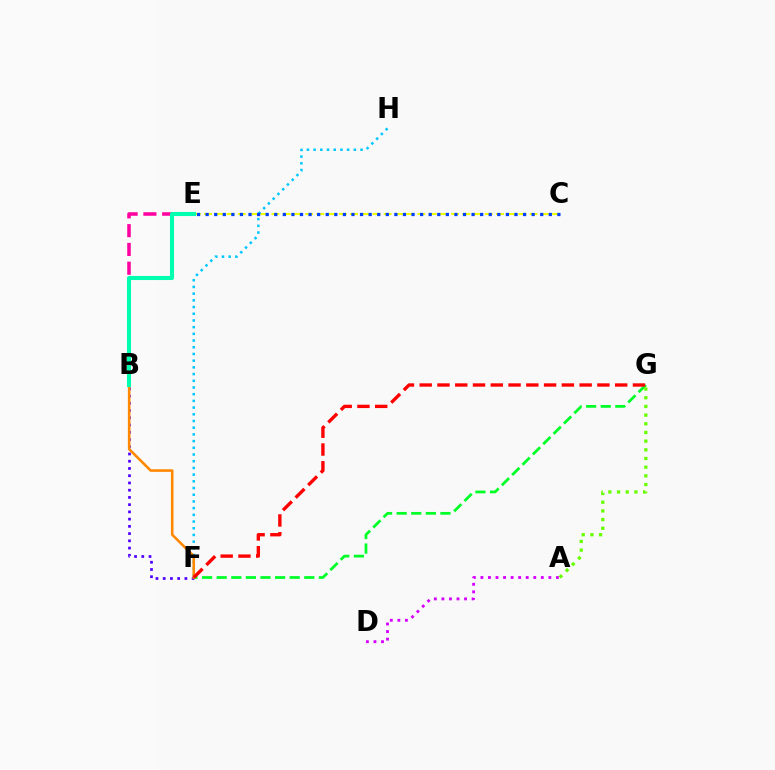{('C', 'E'): [{'color': '#eeff00', 'line_style': 'dashed', 'thickness': 1.52}, {'color': '#003fff', 'line_style': 'dotted', 'thickness': 2.33}], ('F', 'H'): [{'color': '#00c7ff', 'line_style': 'dotted', 'thickness': 1.82}], ('B', 'E'): [{'color': '#ff00a0', 'line_style': 'dashed', 'thickness': 2.55}, {'color': '#00ffaf', 'line_style': 'solid', 'thickness': 2.94}], ('B', 'F'): [{'color': '#4f00ff', 'line_style': 'dotted', 'thickness': 1.97}, {'color': '#ff8800', 'line_style': 'solid', 'thickness': 1.86}], ('A', 'D'): [{'color': '#d600ff', 'line_style': 'dotted', 'thickness': 2.05}], ('F', 'G'): [{'color': '#00ff27', 'line_style': 'dashed', 'thickness': 1.98}, {'color': '#ff0000', 'line_style': 'dashed', 'thickness': 2.41}], ('A', 'G'): [{'color': '#66ff00', 'line_style': 'dotted', 'thickness': 2.36}]}